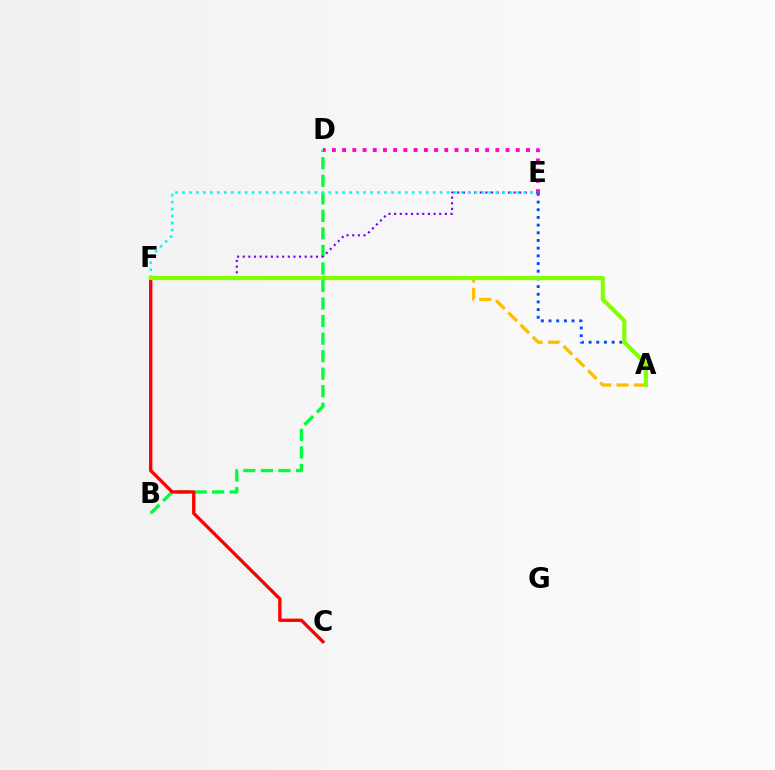{('B', 'D'): [{'color': '#00ff39', 'line_style': 'dashed', 'thickness': 2.38}], ('D', 'E'): [{'color': '#ff00cf', 'line_style': 'dotted', 'thickness': 2.78}], ('C', 'F'): [{'color': '#ff0000', 'line_style': 'solid', 'thickness': 2.4}], ('A', 'F'): [{'color': '#ffbd00', 'line_style': 'dashed', 'thickness': 2.34}, {'color': '#84ff00', 'line_style': 'solid', 'thickness': 2.95}], ('E', 'F'): [{'color': '#7200ff', 'line_style': 'dotted', 'thickness': 1.53}, {'color': '#00fff6', 'line_style': 'dotted', 'thickness': 1.89}], ('A', 'E'): [{'color': '#004bff', 'line_style': 'dotted', 'thickness': 2.09}]}